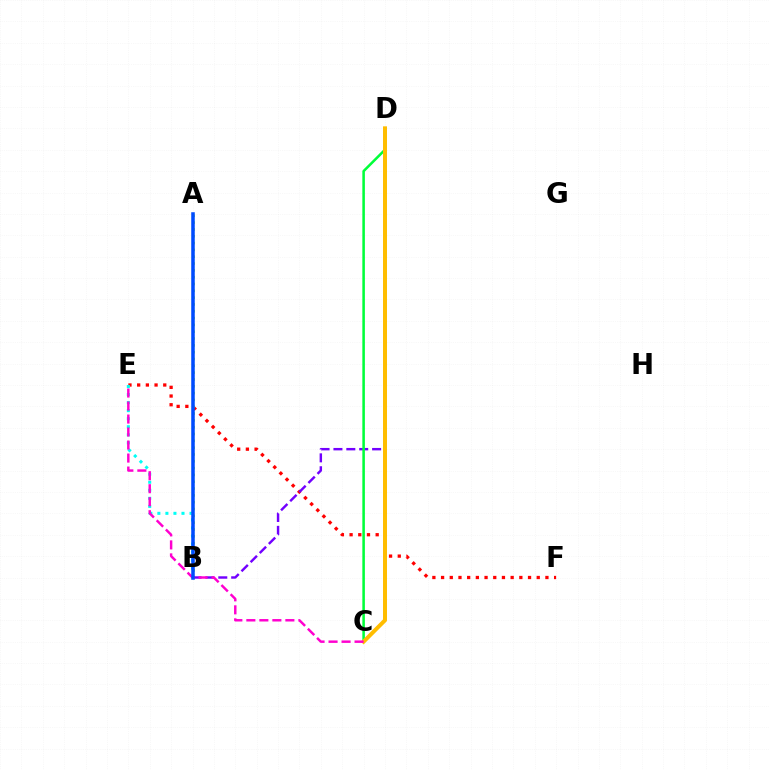{('E', 'F'): [{'color': '#ff0000', 'line_style': 'dotted', 'thickness': 2.36}], ('A', 'B'): [{'color': '#84ff00', 'line_style': 'dotted', 'thickness': 1.85}, {'color': '#004bff', 'line_style': 'solid', 'thickness': 2.54}], ('B', 'D'): [{'color': '#7200ff', 'line_style': 'dashed', 'thickness': 1.75}], ('C', 'D'): [{'color': '#00ff39', 'line_style': 'solid', 'thickness': 1.83}, {'color': '#ffbd00', 'line_style': 'solid', 'thickness': 2.87}], ('B', 'E'): [{'color': '#00fff6', 'line_style': 'dotted', 'thickness': 2.19}], ('C', 'E'): [{'color': '#ff00cf', 'line_style': 'dashed', 'thickness': 1.77}]}